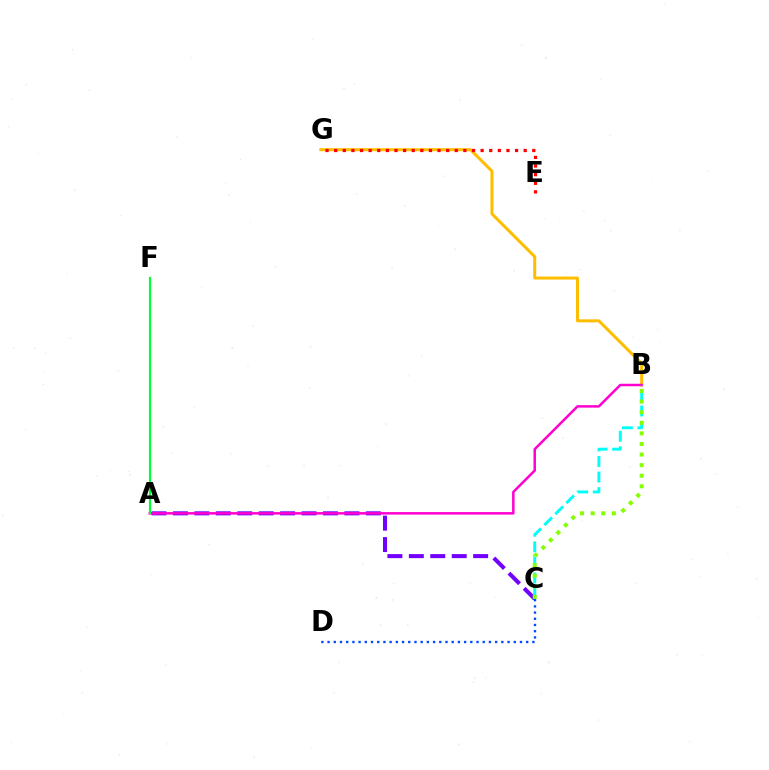{('A', 'C'): [{'color': '#7200ff', 'line_style': 'dashed', 'thickness': 2.91}], ('B', 'G'): [{'color': '#ffbd00', 'line_style': 'solid', 'thickness': 2.16}], ('A', 'B'): [{'color': '#ff00cf', 'line_style': 'solid', 'thickness': 1.79}], ('B', 'C'): [{'color': '#00fff6', 'line_style': 'dashed', 'thickness': 2.11}, {'color': '#84ff00', 'line_style': 'dotted', 'thickness': 2.88}], ('C', 'D'): [{'color': '#004bff', 'line_style': 'dotted', 'thickness': 1.69}], ('E', 'G'): [{'color': '#ff0000', 'line_style': 'dotted', 'thickness': 2.34}], ('A', 'F'): [{'color': '#00ff39', 'line_style': 'solid', 'thickness': 1.56}]}